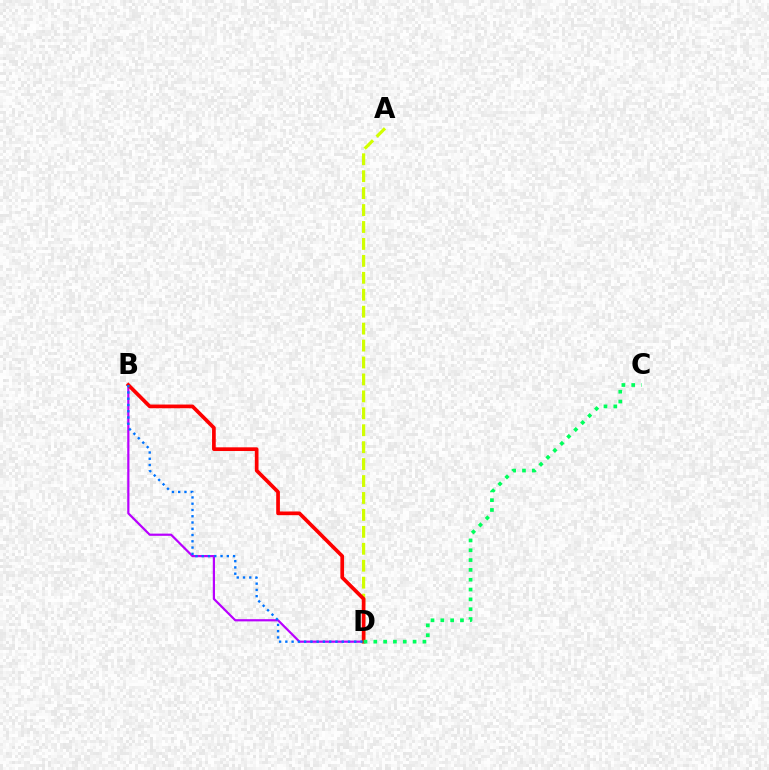{('B', 'D'): [{'color': '#b900ff', 'line_style': 'solid', 'thickness': 1.59}, {'color': '#ff0000', 'line_style': 'solid', 'thickness': 2.66}, {'color': '#0074ff', 'line_style': 'dotted', 'thickness': 1.7}], ('A', 'D'): [{'color': '#d1ff00', 'line_style': 'dashed', 'thickness': 2.3}], ('C', 'D'): [{'color': '#00ff5c', 'line_style': 'dotted', 'thickness': 2.67}]}